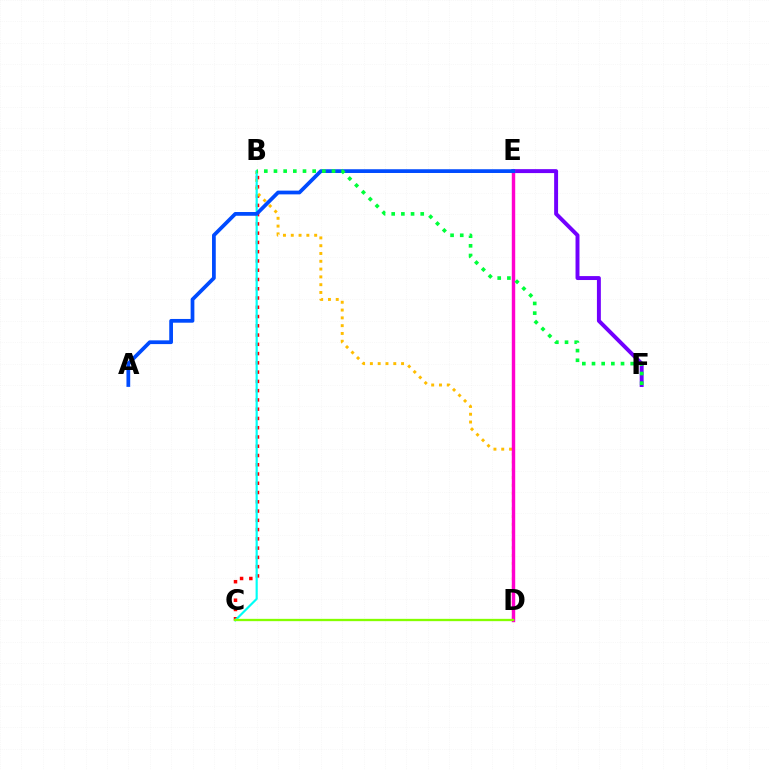{('E', 'F'): [{'color': '#7200ff', 'line_style': 'solid', 'thickness': 2.83}], ('B', 'C'): [{'color': '#ff0000', 'line_style': 'dotted', 'thickness': 2.52}, {'color': '#00fff6', 'line_style': 'solid', 'thickness': 1.56}], ('B', 'D'): [{'color': '#ffbd00', 'line_style': 'dotted', 'thickness': 2.12}], ('D', 'E'): [{'color': '#ff00cf', 'line_style': 'solid', 'thickness': 2.47}], ('A', 'E'): [{'color': '#004bff', 'line_style': 'solid', 'thickness': 2.69}], ('C', 'D'): [{'color': '#84ff00', 'line_style': 'solid', 'thickness': 1.66}], ('B', 'F'): [{'color': '#00ff39', 'line_style': 'dotted', 'thickness': 2.63}]}